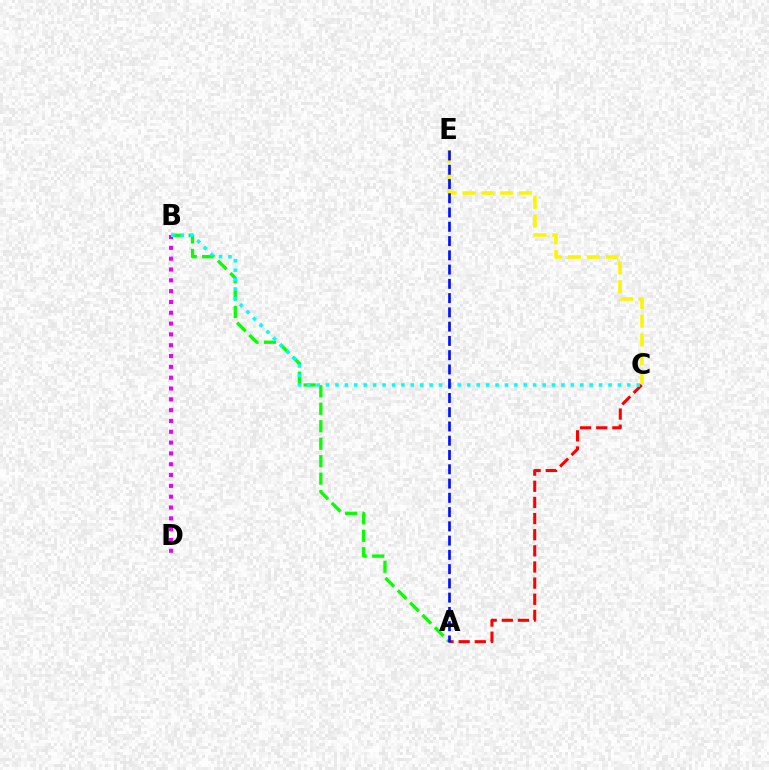{('C', 'E'): [{'color': '#fcf500', 'line_style': 'dashed', 'thickness': 2.56}], ('B', 'D'): [{'color': '#ee00ff', 'line_style': 'dotted', 'thickness': 2.94}], ('A', 'B'): [{'color': '#08ff00', 'line_style': 'dashed', 'thickness': 2.37}], ('A', 'C'): [{'color': '#ff0000', 'line_style': 'dashed', 'thickness': 2.19}], ('B', 'C'): [{'color': '#00fff6', 'line_style': 'dotted', 'thickness': 2.56}], ('A', 'E'): [{'color': '#0010ff', 'line_style': 'dashed', 'thickness': 1.94}]}